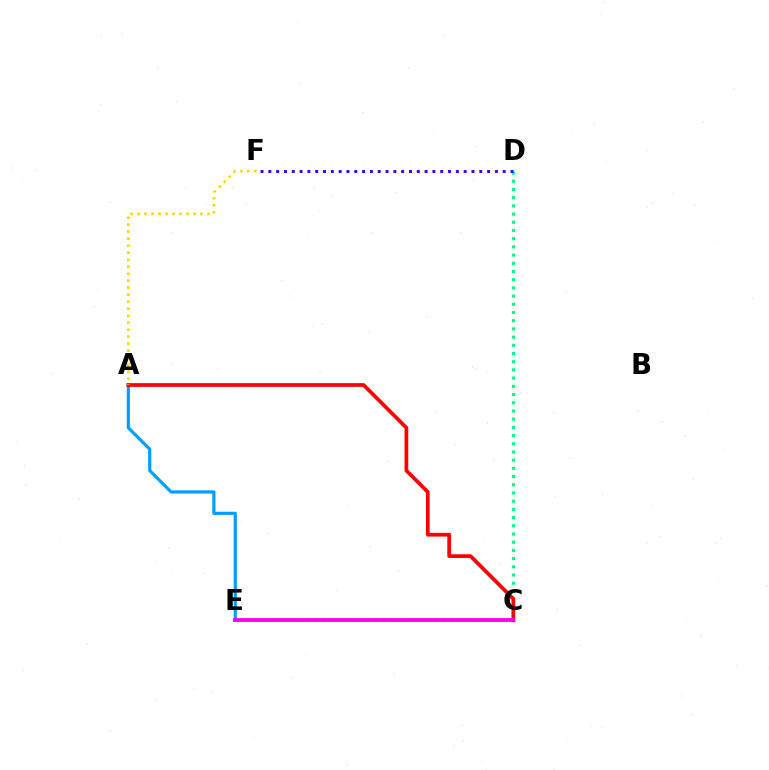{('C', 'D'): [{'color': '#00ff86', 'line_style': 'dotted', 'thickness': 2.23}], ('A', 'E'): [{'color': '#009eff', 'line_style': 'solid', 'thickness': 2.28}], ('A', 'C'): [{'color': '#ff0000', 'line_style': 'solid', 'thickness': 2.68}], ('C', 'E'): [{'color': '#4fff00', 'line_style': 'dotted', 'thickness': 2.05}, {'color': '#ff00ed', 'line_style': 'solid', 'thickness': 2.75}], ('D', 'F'): [{'color': '#3700ff', 'line_style': 'dotted', 'thickness': 2.12}], ('A', 'F'): [{'color': '#ffd500', 'line_style': 'dotted', 'thickness': 1.9}]}